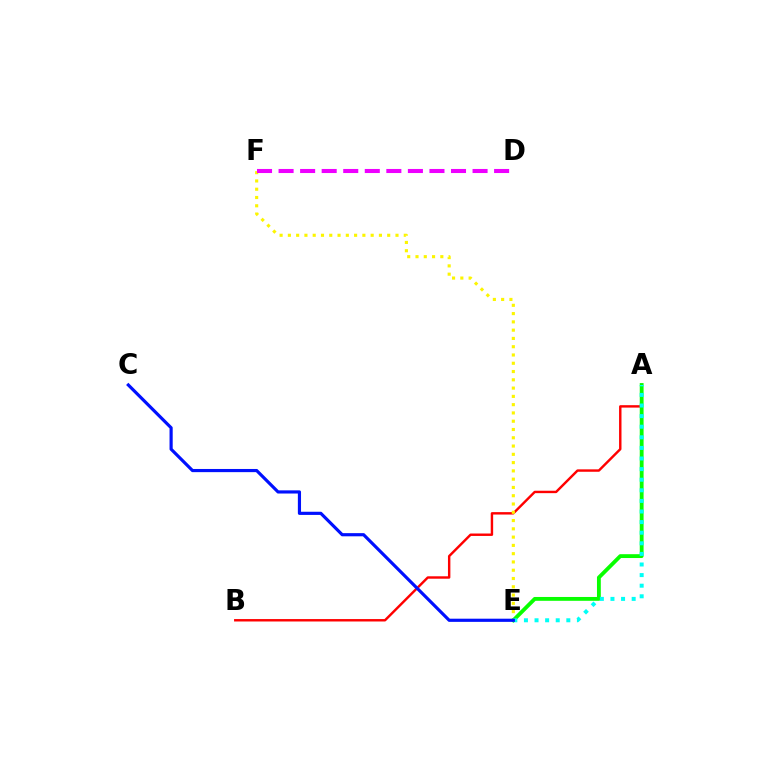{('A', 'B'): [{'color': '#ff0000', 'line_style': 'solid', 'thickness': 1.74}], ('E', 'F'): [{'color': '#fcf500', 'line_style': 'dotted', 'thickness': 2.25}], ('A', 'E'): [{'color': '#08ff00', 'line_style': 'solid', 'thickness': 2.76}, {'color': '#00fff6', 'line_style': 'dotted', 'thickness': 2.88}], ('D', 'F'): [{'color': '#ee00ff', 'line_style': 'dashed', 'thickness': 2.93}], ('C', 'E'): [{'color': '#0010ff', 'line_style': 'solid', 'thickness': 2.28}]}